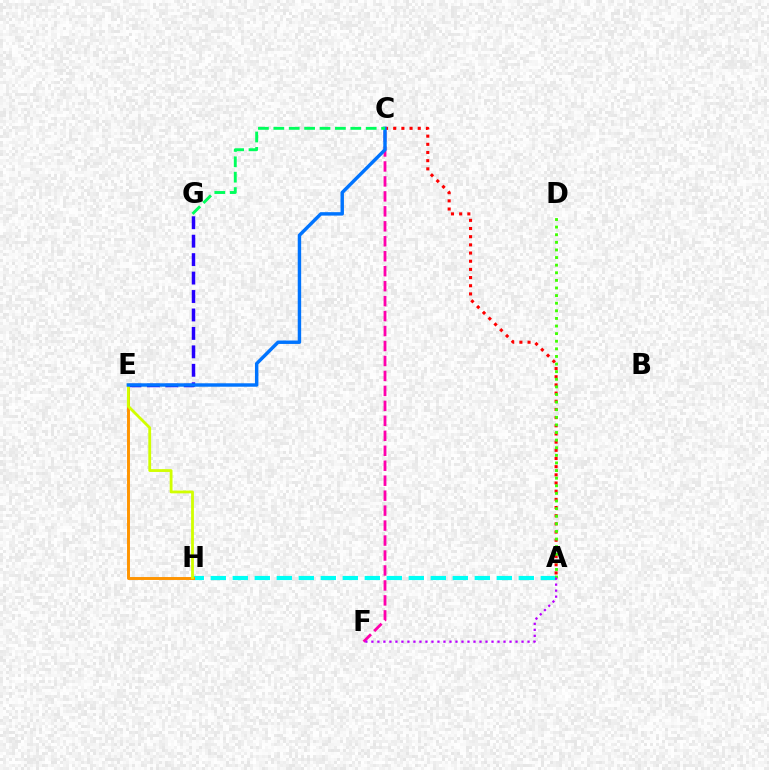{('A', 'H'): [{'color': '#00fff6', 'line_style': 'dashed', 'thickness': 2.99}], ('E', 'G'): [{'color': '#2500ff', 'line_style': 'dashed', 'thickness': 2.51}], ('A', 'C'): [{'color': '#ff0000', 'line_style': 'dotted', 'thickness': 2.22}], ('C', 'F'): [{'color': '#ff00ac', 'line_style': 'dashed', 'thickness': 2.03}], ('E', 'H'): [{'color': '#ff9400', 'line_style': 'solid', 'thickness': 2.11}, {'color': '#d1ff00', 'line_style': 'solid', 'thickness': 2.02}], ('A', 'D'): [{'color': '#3dff00', 'line_style': 'dotted', 'thickness': 2.07}], ('A', 'F'): [{'color': '#b900ff', 'line_style': 'dotted', 'thickness': 1.63}], ('C', 'E'): [{'color': '#0074ff', 'line_style': 'solid', 'thickness': 2.47}], ('C', 'G'): [{'color': '#00ff5c', 'line_style': 'dashed', 'thickness': 2.09}]}